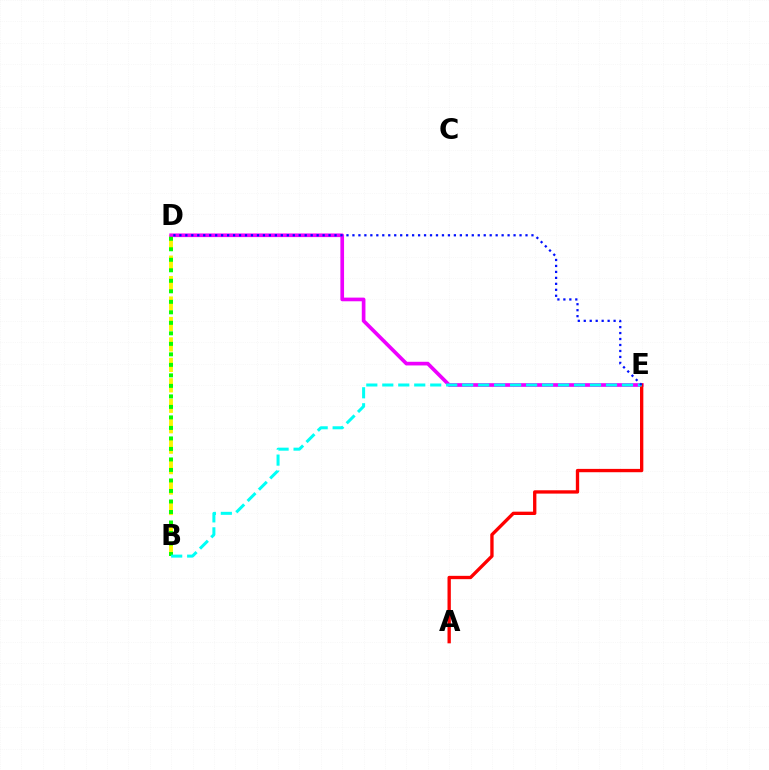{('B', 'D'): [{'color': '#fcf500', 'line_style': 'dashed', 'thickness': 2.78}, {'color': '#08ff00', 'line_style': 'dotted', 'thickness': 2.86}], ('D', 'E'): [{'color': '#ee00ff', 'line_style': 'solid', 'thickness': 2.64}, {'color': '#0010ff', 'line_style': 'dotted', 'thickness': 1.62}], ('A', 'E'): [{'color': '#ff0000', 'line_style': 'solid', 'thickness': 2.4}], ('B', 'E'): [{'color': '#00fff6', 'line_style': 'dashed', 'thickness': 2.17}]}